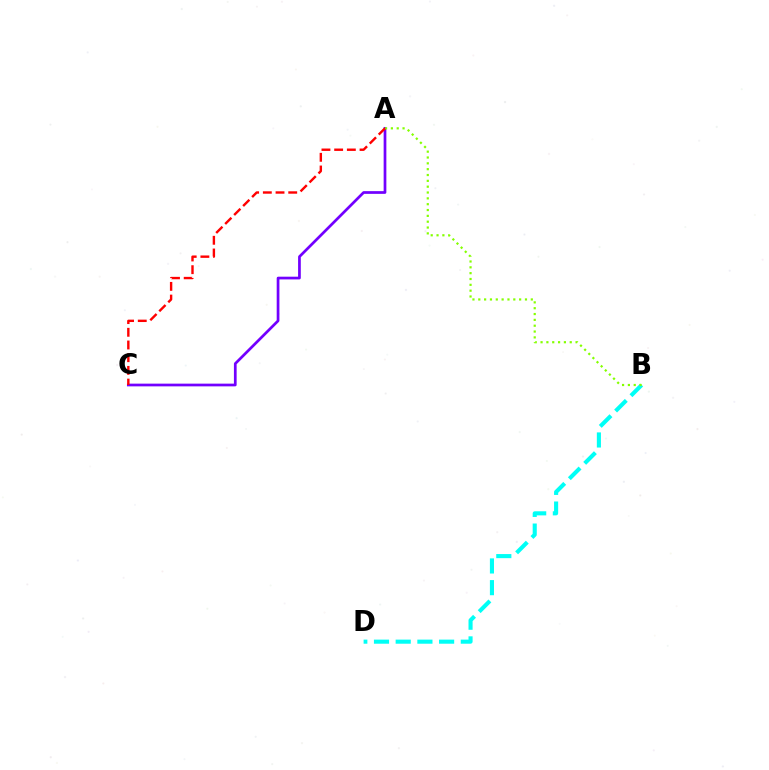{('B', 'D'): [{'color': '#00fff6', 'line_style': 'dashed', 'thickness': 2.95}], ('A', 'C'): [{'color': '#7200ff', 'line_style': 'solid', 'thickness': 1.96}, {'color': '#ff0000', 'line_style': 'dashed', 'thickness': 1.72}], ('A', 'B'): [{'color': '#84ff00', 'line_style': 'dotted', 'thickness': 1.59}]}